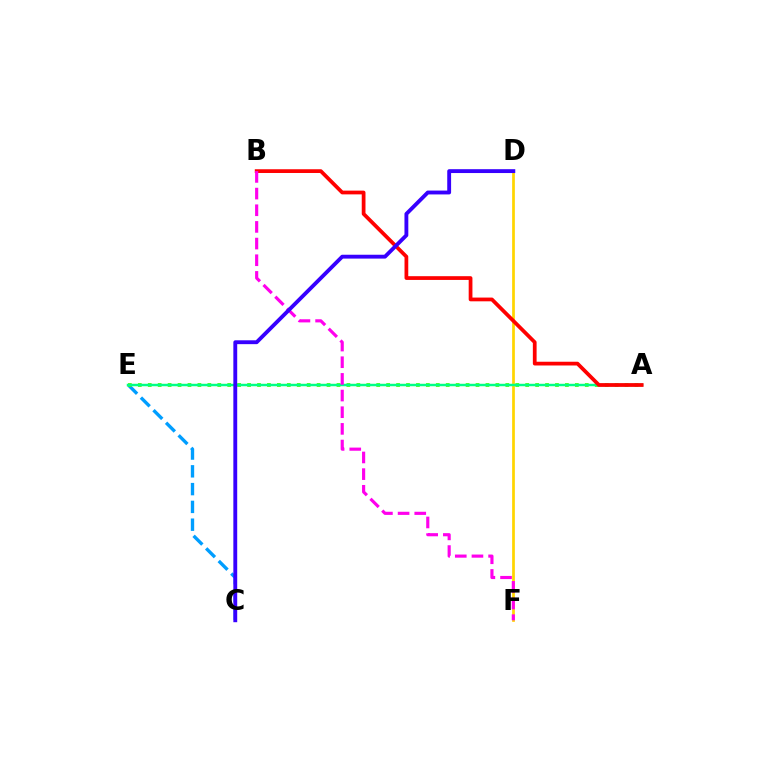{('C', 'E'): [{'color': '#009eff', 'line_style': 'dashed', 'thickness': 2.42}], ('A', 'E'): [{'color': '#4fff00', 'line_style': 'dotted', 'thickness': 2.7}, {'color': '#00ff86', 'line_style': 'solid', 'thickness': 1.77}], ('D', 'F'): [{'color': '#ffd500', 'line_style': 'solid', 'thickness': 1.96}], ('A', 'B'): [{'color': '#ff0000', 'line_style': 'solid', 'thickness': 2.7}], ('B', 'F'): [{'color': '#ff00ed', 'line_style': 'dashed', 'thickness': 2.26}], ('C', 'D'): [{'color': '#3700ff', 'line_style': 'solid', 'thickness': 2.78}]}